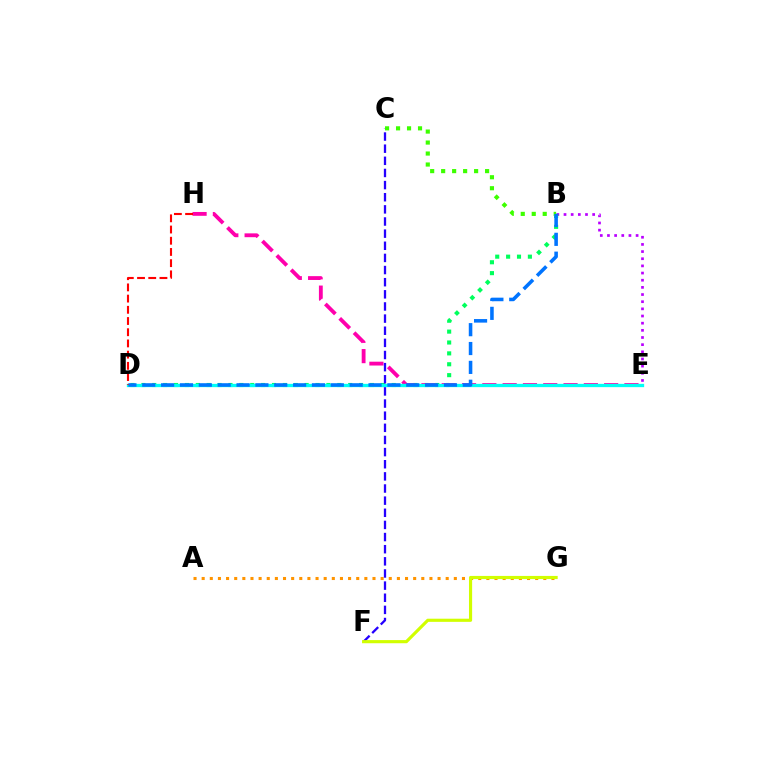{('B', 'E'): [{'color': '#b900ff', 'line_style': 'dotted', 'thickness': 1.95}], ('B', 'D'): [{'color': '#00ff5c', 'line_style': 'dotted', 'thickness': 2.96}, {'color': '#0074ff', 'line_style': 'dashed', 'thickness': 2.56}], ('E', 'H'): [{'color': '#ff00ac', 'line_style': 'dashed', 'thickness': 2.76}], ('D', 'E'): [{'color': '#00fff6', 'line_style': 'solid', 'thickness': 2.37}], ('A', 'G'): [{'color': '#ff9400', 'line_style': 'dotted', 'thickness': 2.21}], ('C', 'F'): [{'color': '#2500ff', 'line_style': 'dashed', 'thickness': 1.65}], ('B', 'C'): [{'color': '#3dff00', 'line_style': 'dotted', 'thickness': 2.98}], ('F', 'G'): [{'color': '#d1ff00', 'line_style': 'solid', 'thickness': 2.26}], ('D', 'H'): [{'color': '#ff0000', 'line_style': 'dashed', 'thickness': 1.52}]}